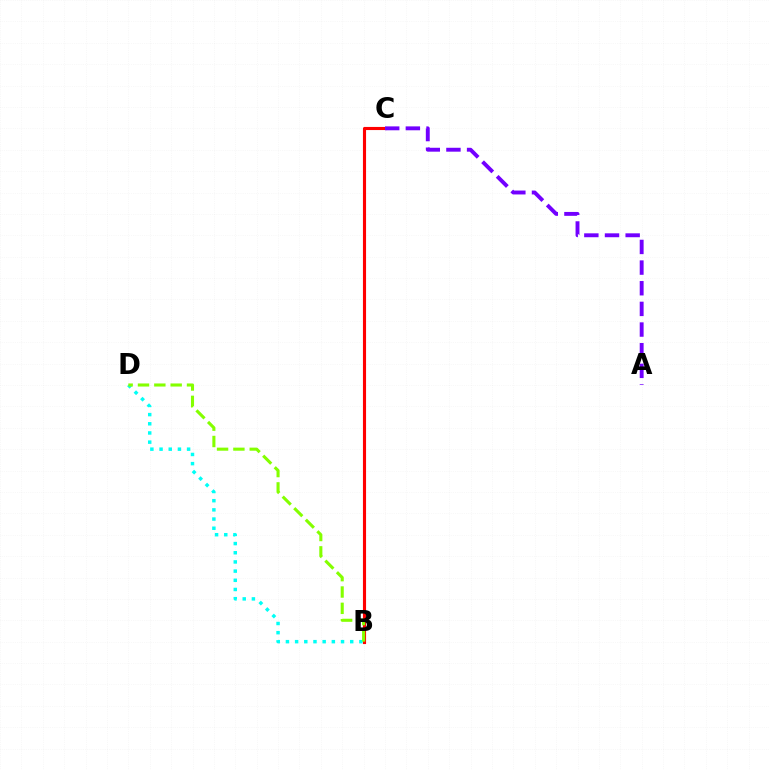{('B', 'C'): [{'color': '#ff0000', 'line_style': 'solid', 'thickness': 2.24}], ('B', 'D'): [{'color': '#00fff6', 'line_style': 'dotted', 'thickness': 2.49}, {'color': '#84ff00', 'line_style': 'dashed', 'thickness': 2.22}], ('A', 'C'): [{'color': '#7200ff', 'line_style': 'dashed', 'thickness': 2.81}]}